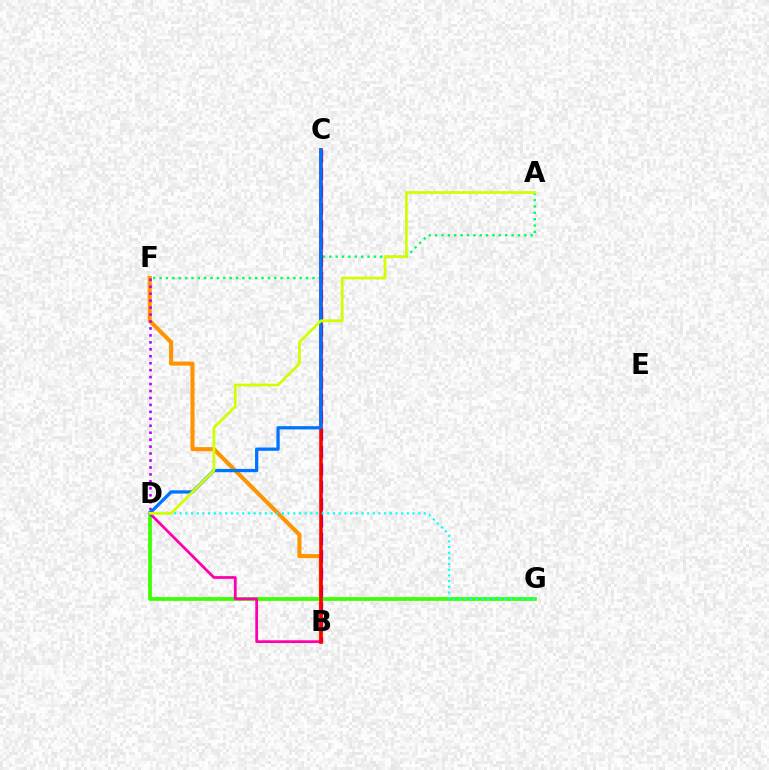{('B', 'F'): [{'color': '#ff9400', 'line_style': 'solid', 'thickness': 2.94}], ('B', 'C'): [{'color': '#2500ff', 'line_style': 'dashed', 'thickness': 2.36}, {'color': '#ff0000', 'line_style': 'solid', 'thickness': 2.54}], ('A', 'F'): [{'color': '#00ff5c', 'line_style': 'dotted', 'thickness': 1.73}], ('D', 'G'): [{'color': '#3dff00', 'line_style': 'solid', 'thickness': 2.69}, {'color': '#00fff6', 'line_style': 'dotted', 'thickness': 1.54}], ('B', 'D'): [{'color': '#ff00ac', 'line_style': 'solid', 'thickness': 1.99}], ('D', 'F'): [{'color': '#b900ff', 'line_style': 'dotted', 'thickness': 1.89}], ('C', 'D'): [{'color': '#0074ff', 'line_style': 'solid', 'thickness': 2.35}], ('A', 'D'): [{'color': '#d1ff00', 'line_style': 'solid', 'thickness': 1.96}]}